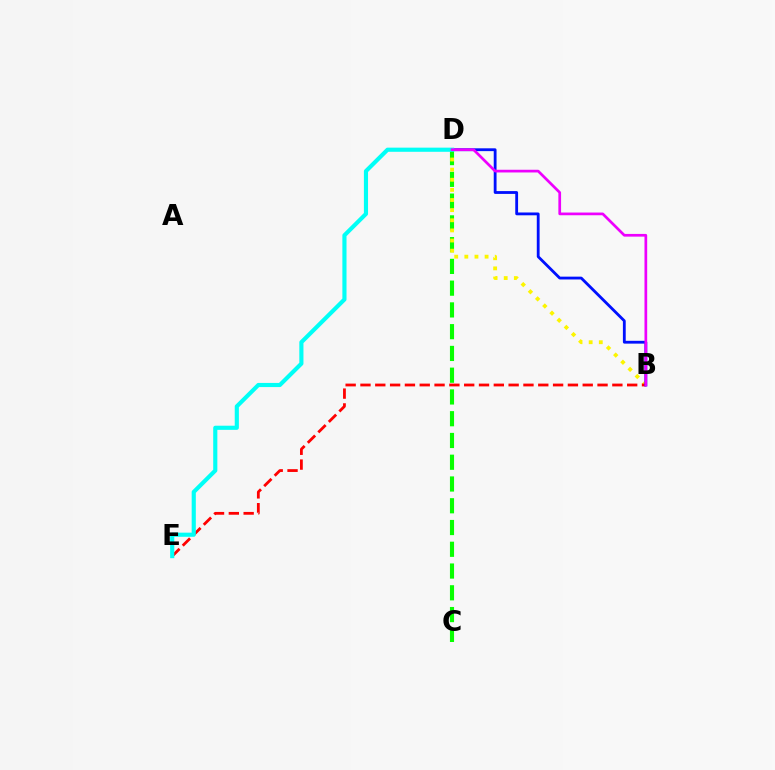{('C', 'D'): [{'color': '#08ff00', 'line_style': 'dashed', 'thickness': 2.96}], ('B', 'D'): [{'color': '#fcf500', 'line_style': 'dotted', 'thickness': 2.75}, {'color': '#0010ff', 'line_style': 'solid', 'thickness': 2.03}, {'color': '#ee00ff', 'line_style': 'solid', 'thickness': 1.95}], ('B', 'E'): [{'color': '#ff0000', 'line_style': 'dashed', 'thickness': 2.01}], ('D', 'E'): [{'color': '#00fff6', 'line_style': 'solid', 'thickness': 2.98}]}